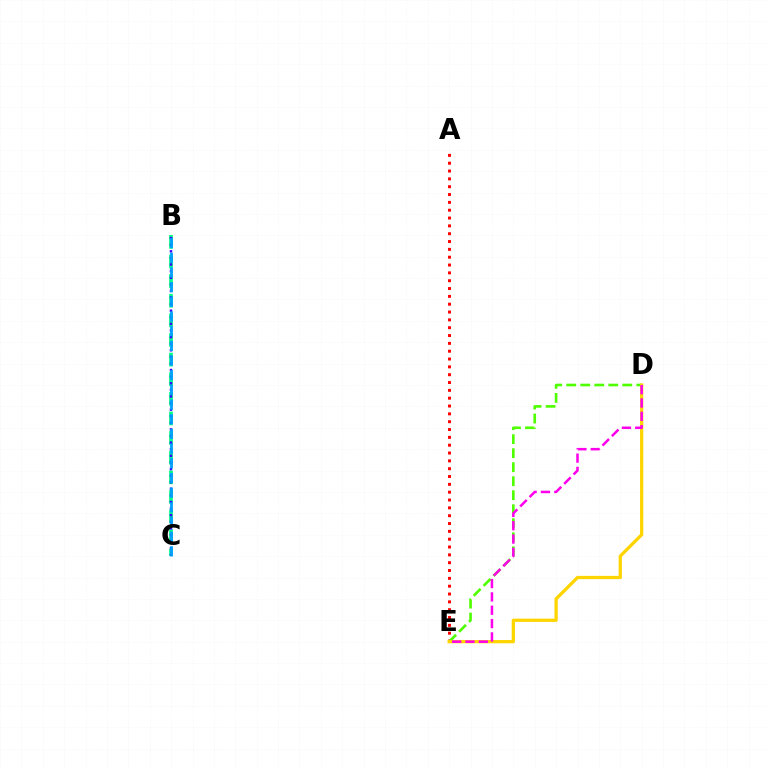{('B', 'C'): [{'color': '#00ff86', 'line_style': 'dashed', 'thickness': 2.67}, {'color': '#3700ff', 'line_style': 'dotted', 'thickness': 1.79}, {'color': '#009eff', 'line_style': 'dashed', 'thickness': 1.99}], ('A', 'E'): [{'color': '#ff0000', 'line_style': 'dotted', 'thickness': 2.13}], ('D', 'E'): [{'color': '#4fff00', 'line_style': 'dashed', 'thickness': 1.9}, {'color': '#ffd500', 'line_style': 'solid', 'thickness': 2.35}, {'color': '#ff00ed', 'line_style': 'dashed', 'thickness': 1.81}]}